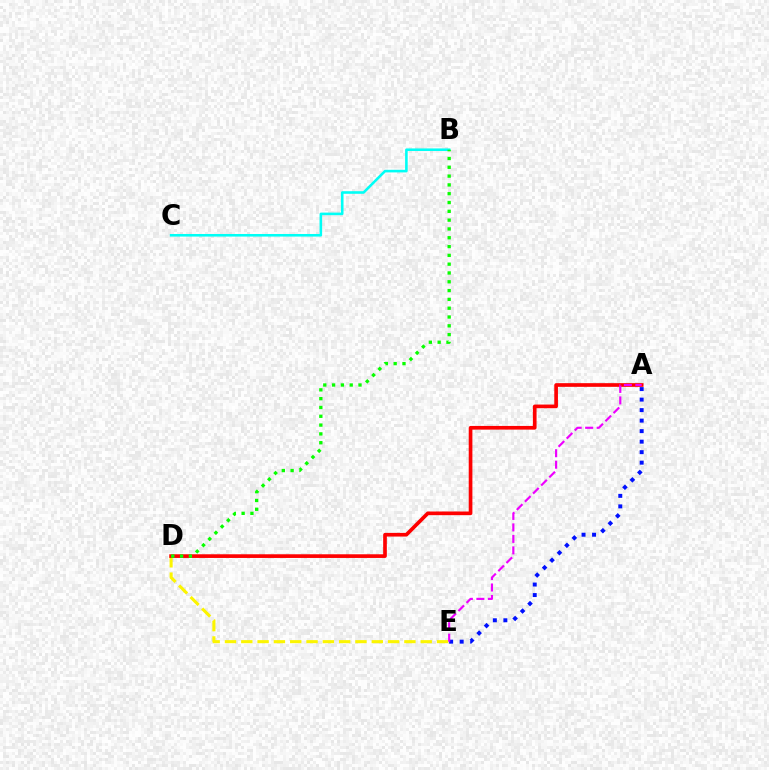{('D', 'E'): [{'color': '#fcf500', 'line_style': 'dashed', 'thickness': 2.22}], ('A', 'E'): [{'color': '#0010ff', 'line_style': 'dotted', 'thickness': 2.86}, {'color': '#ee00ff', 'line_style': 'dashed', 'thickness': 1.56}], ('B', 'C'): [{'color': '#00fff6', 'line_style': 'solid', 'thickness': 1.86}], ('A', 'D'): [{'color': '#ff0000', 'line_style': 'solid', 'thickness': 2.64}], ('B', 'D'): [{'color': '#08ff00', 'line_style': 'dotted', 'thickness': 2.39}]}